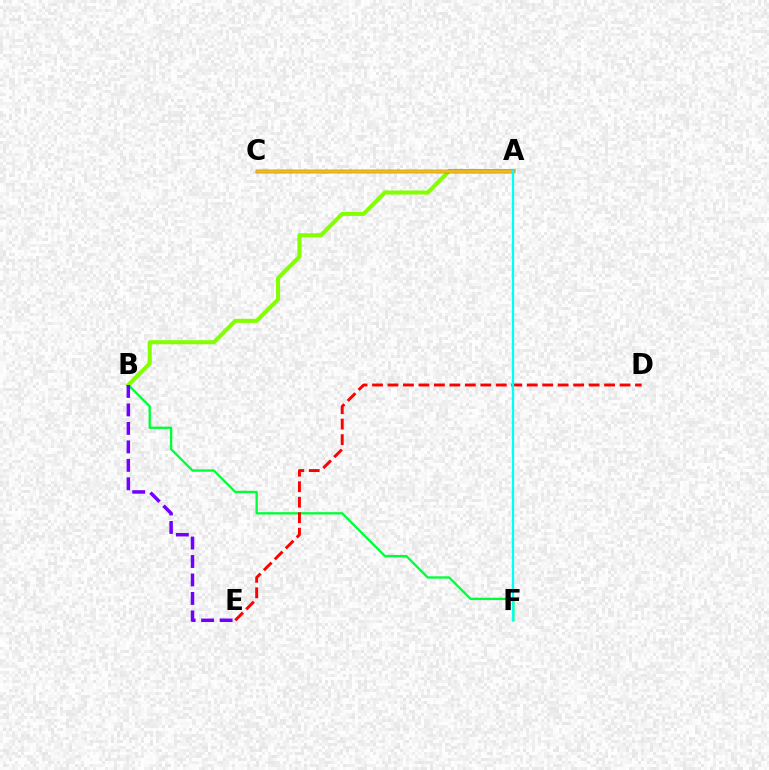{('B', 'F'): [{'color': '#00ff39', 'line_style': 'solid', 'thickness': 1.69}], ('A', 'B'): [{'color': '#84ff00', 'line_style': 'solid', 'thickness': 2.92}], ('D', 'E'): [{'color': '#ff0000', 'line_style': 'dashed', 'thickness': 2.1}], ('A', 'C'): [{'color': '#ff00cf', 'line_style': 'dotted', 'thickness': 2.23}, {'color': '#004bff', 'line_style': 'solid', 'thickness': 2.48}, {'color': '#ffbd00', 'line_style': 'solid', 'thickness': 2.01}], ('B', 'E'): [{'color': '#7200ff', 'line_style': 'dashed', 'thickness': 2.51}], ('A', 'F'): [{'color': '#00fff6', 'line_style': 'solid', 'thickness': 1.67}]}